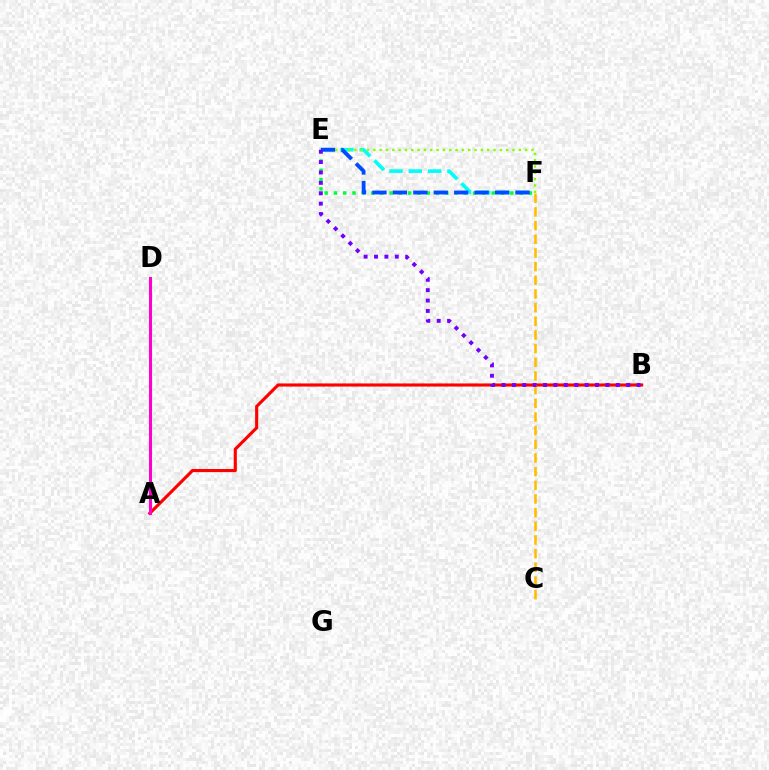{('E', 'F'): [{'color': '#00fff6', 'line_style': 'dashed', 'thickness': 2.62}, {'color': '#84ff00', 'line_style': 'dotted', 'thickness': 1.72}, {'color': '#00ff39', 'line_style': 'dotted', 'thickness': 2.52}, {'color': '#004bff', 'line_style': 'dashed', 'thickness': 2.78}], ('A', 'B'): [{'color': '#ff0000', 'line_style': 'solid', 'thickness': 2.24}], ('C', 'F'): [{'color': '#ffbd00', 'line_style': 'dashed', 'thickness': 1.86}], ('A', 'D'): [{'color': '#ff00cf', 'line_style': 'solid', 'thickness': 2.16}], ('B', 'E'): [{'color': '#7200ff', 'line_style': 'dotted', 'thickness': 2.82}]}